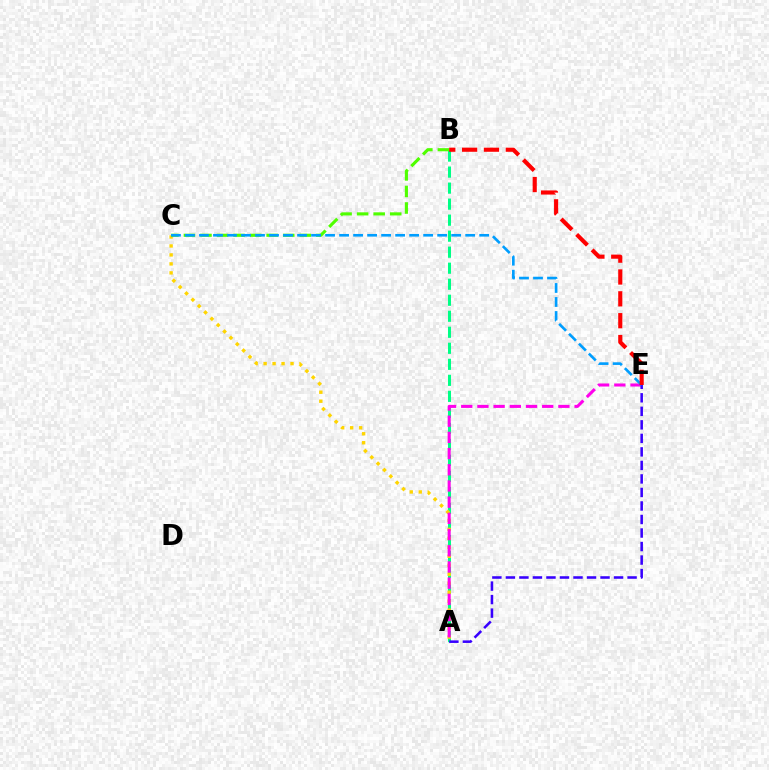{('A', 'B'): [{'color': '#00ff86', 'line_style': 'dashed', 'thickness': 2.18}], ('A', 'C'): [{'color': '#ffd500', 'line_style': 'dotted', 'thickness': 2.44}], ('A', 'E'): [{'color': '#ff00ed', 'line_style': 'dashed', 'thickness': 2.2}, {'color': '#3700ff', 'line_style': 'dashed', 'thickness': 1.84}], ('B', 'C'): [{'color': '#4fff00', 'line_style': 'dashed', 'thickness': 2.25}], ('C', 'E'): [{'color': '#009eff', 'line_style': 'dashed', 'thickness': 1.9}], ('B', 'E'): [{'color': '#ff0000', 'line_style': 'dashed', 'thickness': 2.97}]}